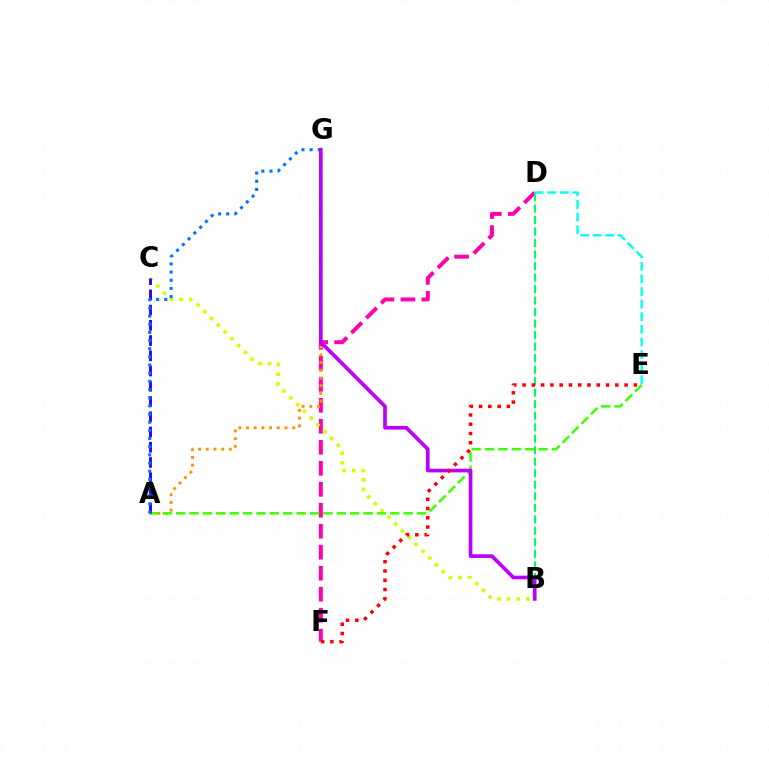{('D', 'F'): [{'color': '#ff00ac', 'line_style': 'dashed', 'thickness': 2.85}], ('A', 'G'): [{'color': '#ff9400', 'line_style': 'dotted', 'thickness': 2.09}, {'color': '#0074ff', 'line_style': 'dotted', 'thickness': 2.22}], ('B', 'D'): [{'color': '#00ff5c', 'line_style': 'dashed', 'thickness': 1.56}], ('B', 'C'): [{'color': '#d1ff00', 'line_style': 'dotted', 'thickness': 2.61}], ('A', 'E'): [{'color': '#3dff00', 'line_style': 'dashed', 'thickness': 1.82}], ('A', 'C'): [{'color': '#2500ff', 'line_style': 'dashed', 'thickness': 2.07}], ('B', 'G'): [{'color': '#b900ff', 'line_style': 'solid', 'thickness': 2.64}], ('D', 'E'): [{'color': '#00fff6', 'line_style': 'dashed', 'thickness': 1.71}], ('E', 'F'): [{'color': '#ff0000', 'line_style': 'dotted', 'thickness': 2.52}]}